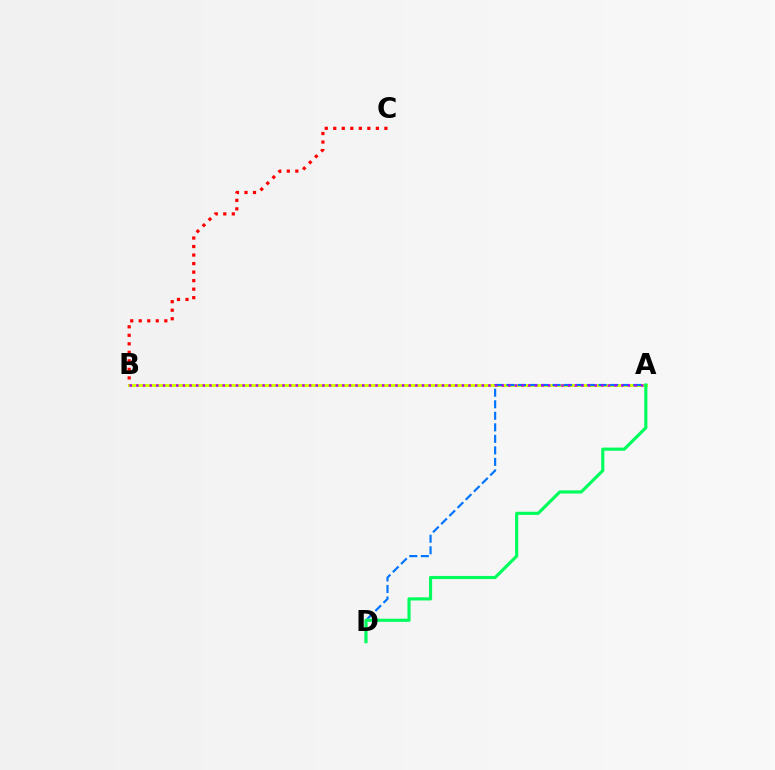{('A', 'B'): [{'color': '#d1ff00', 'line_style': 'solid', 'thickness': 2.16}, {'color': '#b900ff', 'line_style': 'dotted', 'thickness': 1.8}], ('B', 'C'): [{'color': '#ff0000', 'line_style': 'dotted', 'thickness': 2.31}], ('A', 'D'): [{'color': '#0074ff', 'line_style': 'dashed', 'thickness': 1.57}, {'color': '#00ff5c', 'line_style': 'solid', 'thickness': 2.27}]}